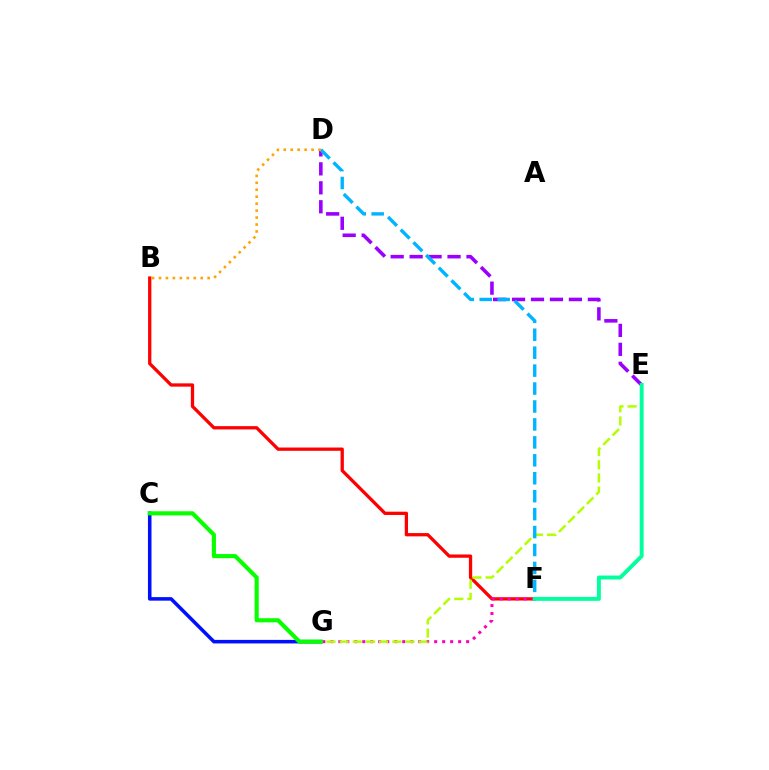{('B', 'F'): [{'color': '#ff0000', 'line_style': 'solid', 'thickness': 2.36}], ('C', 'G'): [{'color': '#0010ff', 'line_style': 'solid', 'thickness': 2.55}, {'color': '#08ff00', 'line_style': 'solid', 'thickness': 2.97}], ('F', 'G'): [{'color': '#ff00bd', 'line_style': 'dotted', 'thickness': 2.17}], ('D', 'E'): [{'color': '#9b00ff', 'line_style': 'dashed', 'thickness': 2.57}], ('E', 'G'): [{'color': '#b3ff00', 'line_style': 'dashed', 'thickness': 1.79}], ('D', 'F'): [{'color': '#00b5ff', 'line_style': 'dashed', 'thickness': 2.44}], ('B', 'D'): [{'color': '#ffa500', 'line_style': 'dotted', 'thickness': 1.89}], ('E', 'F'): [{'color': '#00ff9d', 'line_style': 'solid', 'thickness': 2.82}]}